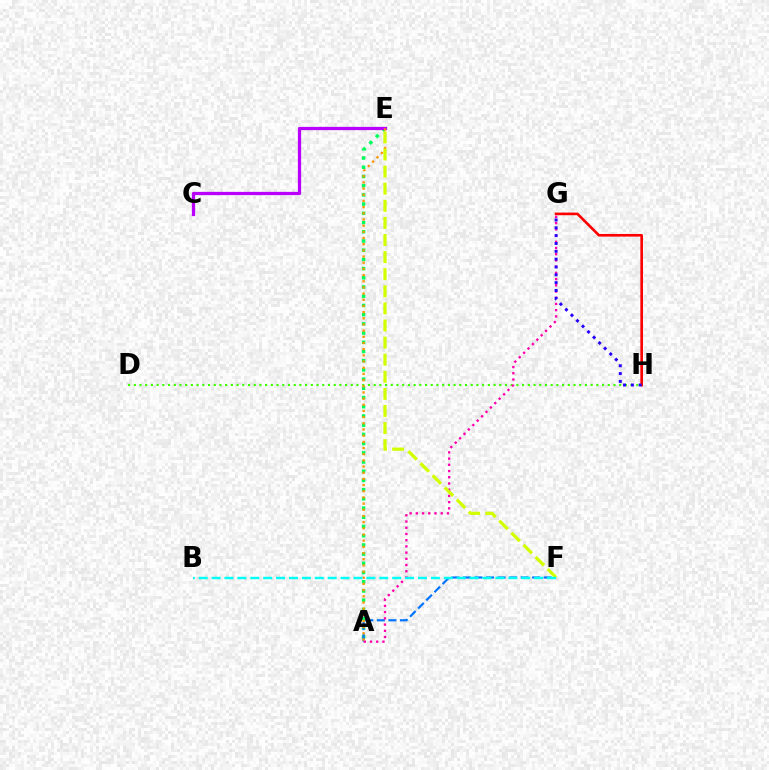{('A', 'E'): [{'color': '#00ff5c', 'line_style': 'dotted', 'thickness': 2.5}, {'color': '#ff9400', 'line_style': 'dotted', 'thickness': 1.68}], ('D', 'H'): [{'color': '#3dff00', 'line_style': 'dotted', 'thickness': 1.55}], ('C', 'E'): [{'color': '#b900ff', 'line_style': 'solid', 'thickness': 2.35}], ('A', 'F'): [{'color': '#0074ff', 'line_style': 'dashed', 'thickness': 1.57}], ('G', 'H'): [{'color': '#ff0000', 'line_style': 'solid', 'thickness': 1.9}, {'color': '#2500ff', 'line_style': 'dotted', 'thickness': 2.13}], ('A', 'G'): [{'color': '#ff00ac', 'line_style': 'dotted', 'thickness': 1.69}], ('E', 'F'): [{'color': '#d1ff00', 'line_style': 'dashed', 'thickness': 2.32}], ('B', 'F'): [{'color': '#00fff6', 'line_style': 'dashed', 'thickness': 1.75}]}